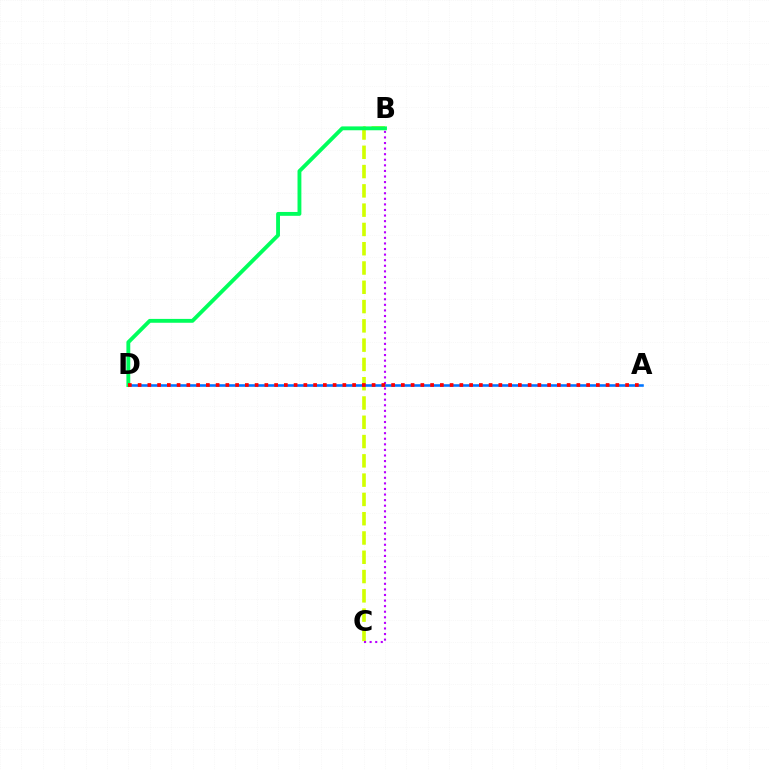{('B', 'C'): [{'color': '#d1ff00', 'line_style': 'dashed', 'thickness': 2.62}, {'color': '#b900ff', 'line_style': 'dotted', 'thickness': 1.52}], ('A', 'D'): [{'color': '#0074ff', 'line_style': 'solid', 'thickness': 1.86}, {'color': '#ff0000', 'line_style': 'dotted', 'thickness': 2.65}], ('B', 'D'): [{'color': '#00ff5c', 'line_style': 'solid', 'thickness': 2.78}]}